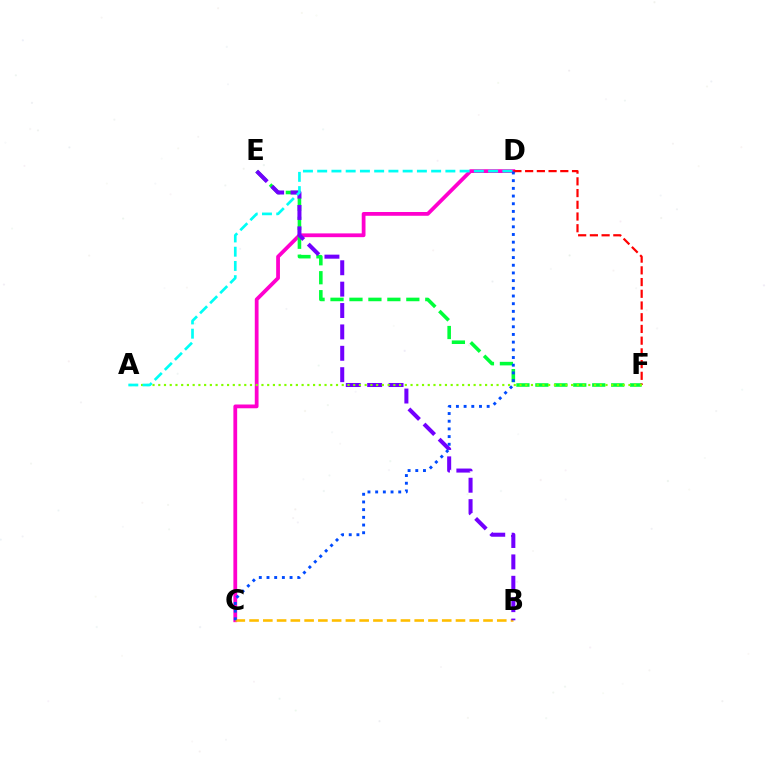{('C', 'D'): [{'color': '#ff00cf', 'line_style': 'solid', 'thickness': 2.72}, {'color': '#004bff', 'line_style': 'dotted', 'thickness': 2.09}], ('E', 'F'): [{'color': '#00ff39', 'line_style': 'dashed', 'thickness': 2.57}], ('B', 'C'): [{'color': '#ffbd00', 'line_style': 'dashed', 'thickness': 1.87}], ('D', 'F'): [{'color': '#ff0000', 'line_style': 'dashed', 'thickness': 1.59}], ('B', 'E'): [{'color': '#7200ff', 'line_style': 'dashed', 'thickness': 2.9}], ('A', 'F'): [{'color': '#84ff00', 'line_style': 'dotted', 'thickness': 1.56}], ('A', 'D'): [{'color': '#00fff6', 'line_style': 'dashed', 'thickness': 1.93}]}